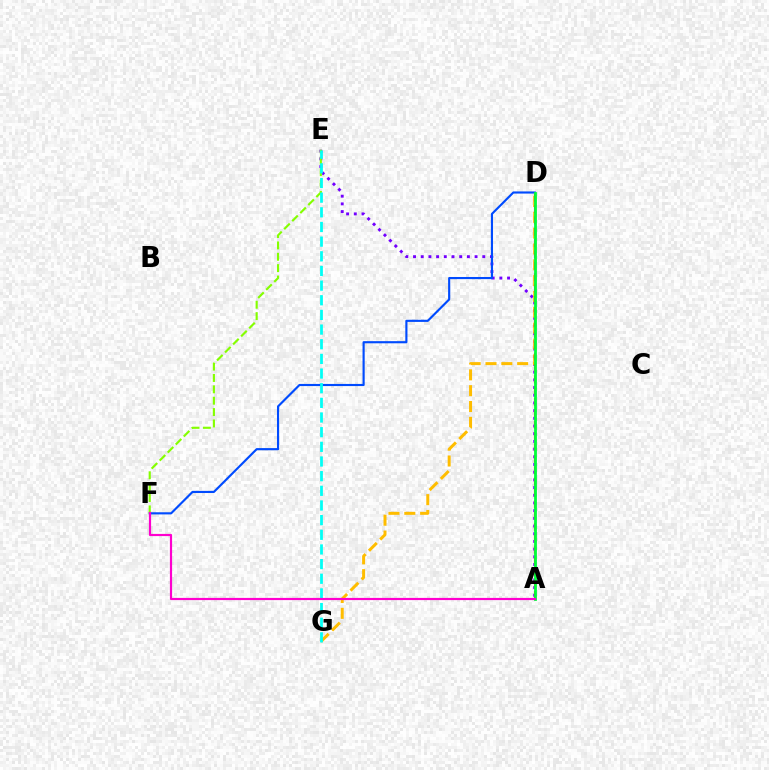{('A', 'E'): [{'color': '#7200ff', 'line_style': 'dotted', 'thickness': 2.09}], ('D', 'G'): [{'color': '#ffbd00', 'line_style': 'dashed', 'thickness': 2.15}], ('D', 'F'): [{'color': '#004bff', 'line_style': 'solid', 'thickness': 1.54}], ('A', 'D'): [{'color': '#ff0000', 'line_style': 'dashed', 'thickness': 1.54}, {'color': '#00ff39', 'line_style': 'solid', 'thickness': 2.01}], ('E', 'F'): [{'color': '#84ff00', 'line_style': 'dashed', 'thickness': 1.54}], ('E', 'G'): [{'color': '#00fff6', 'line_style': 'dashed', 'thickness': 1.99}], ('A', 'F'): [{'color': '#ff00cf', 'line_style': 'solid', 'thickness': 1.57}]}